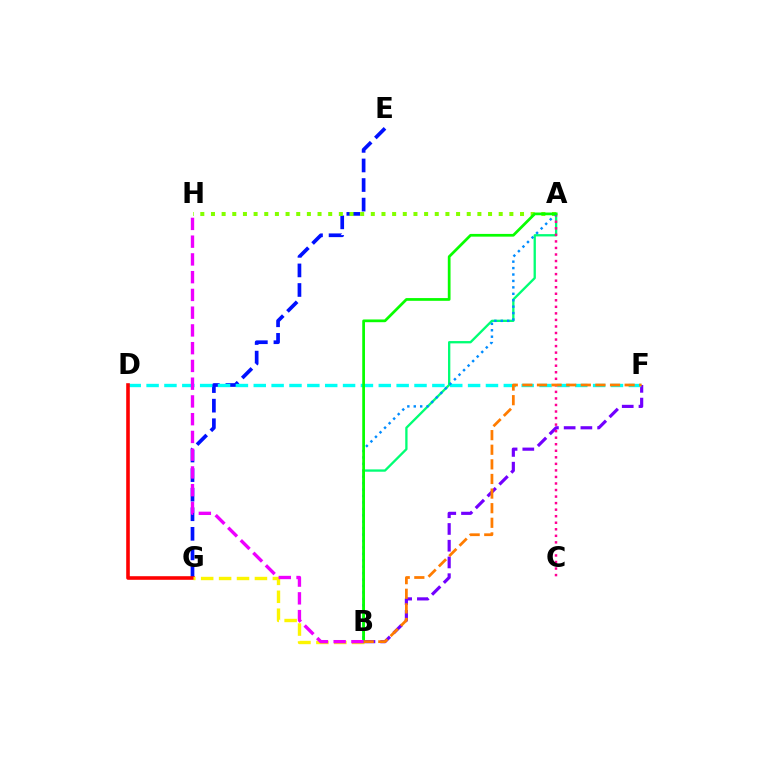{('A', 'B'): [{'color': '#00ff74', 'line_style': 'solid', 'thickness': 1.67}, {'color': '#008cff', 'line_style': 'dotted', 'thickness': 1.75}, {'color': '#08ff00', 'line_style': 'solid', 'thickness': 1.97}], ('B', 'F'): [{'color': '#7200ff', 'line_style': 'dashed', 'thickness': 2.27}, {'color': '#ff7c00', 'line_style': 'dashed', 'thickness': 1.98}], ('E', 'G'): [{'color': '#0010ff', 'line_style': 'dashed', 'thickness': 2.66}], ('D', 'F'): [{'color': '#00fff6', 'line_style': 'dashed', 'thickness': 2.43}], ('D', 'G'): [{'color': '#ff0000', 'line_style': 'solid', 'thickness': 2.59}], ('A', 'C'): [{'color': '#ff0094', 'line_style': 'dotted', 'thickness': 1.78}], ('A', 'H'): [{'color': '#84ff00', 'line_style': 'dotted', 'thickness': 2.9}], ('B', 'G'): [{'color': '#fcf500', 'line_style': 'dashed', 'thickness': 2.43}], ('B', 'H'): [{'color': '#ee00ff', 'line_style': 'dashed', 'thickness': 2.41}]}